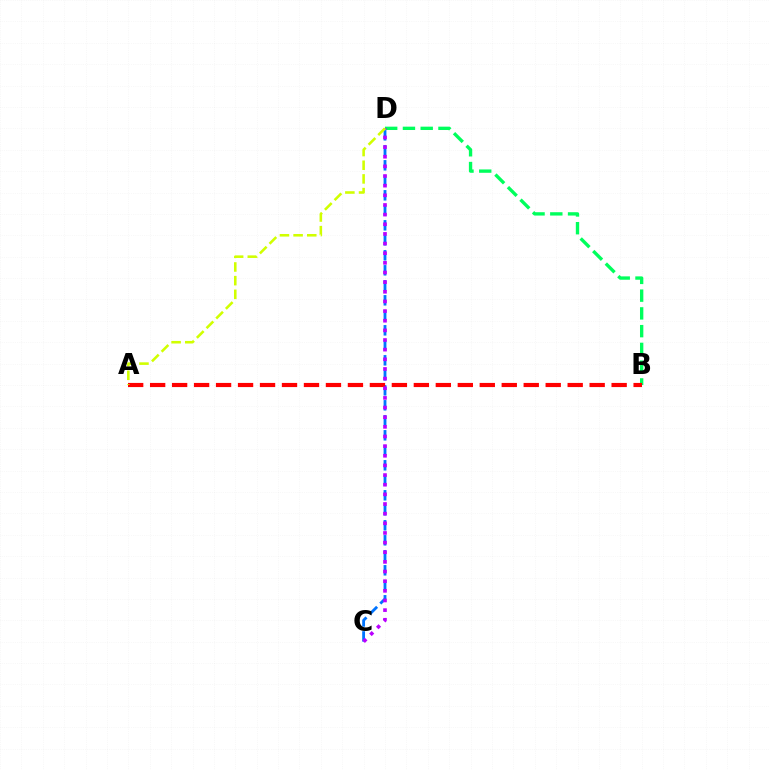{('B', 'D'): [{'color': '#00ff5c', 'line_style': 'dashed', 'thickness': 2.41}], ('C', 'D'): [{'color': '#0074ff', 'line_style': 'dashed', 'thickness': 2.04}, {'color': '#b900ff', 'line_style': 'dotted', 'thickness': 2.62}], ('A', 'B'): [{'color': '#ff0000', 'line_style': 'dashed', 'thickness': 2.99}], ('A', 'D'): [{'color': '#d1ff00', 'line_style': 'dashed', 'thickness': 1.86}]}